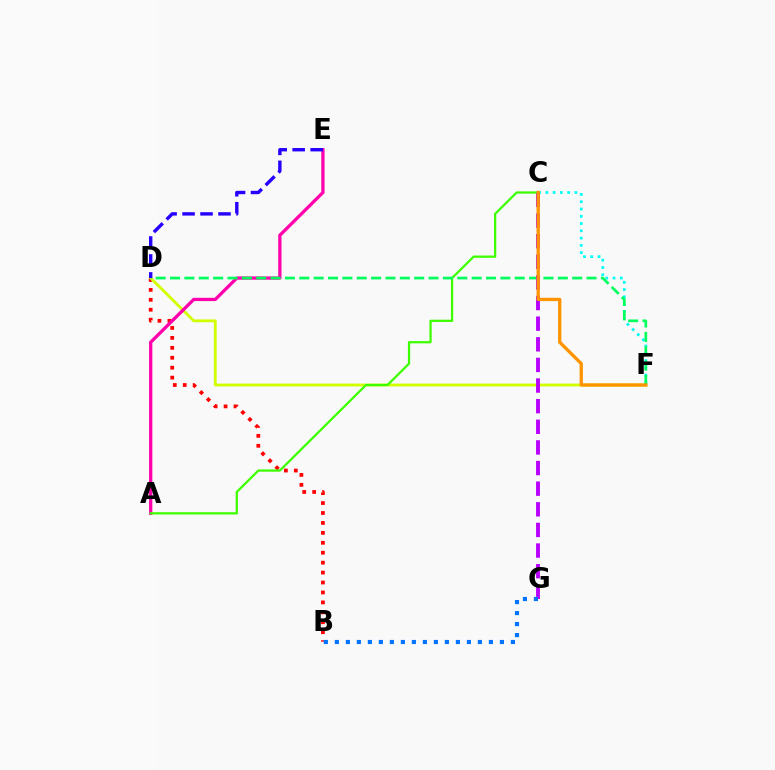{('B', 'D'): [{'color': '#ff0000', 'line_style': 'dotted', 'thickness': 2.7}], ('D', 'F'): [{'color': '#d1ff00', 'line_style': 'solid', 'thickness': 2.04}, {'color': '#00ff5c', 'line_style': 'dashed', 'thickness': 1.95}], ('C', 'F'): [{'color': '#00fff6', 'line_style': 'dotted', 'thickness': 1.98}, {'color': '#ff9400', 'line_style': 'solid', 'thickness': 2.38}], ('A', 'E'): [{'color': '#ff00ac', 'line_style': 'solid', 'thickness': 2.36}], ('A', 'C'): [{'color': '#3dff00', 'line_style': 'solid', 'thickness': 1.62}], ('C', 'G'): [{'color': '#b900ff', 'line_style': 'dashed', 'thickness': 2.8}], ('B', 'G'): [{'color': '#0074ff', 'line_style': 'dotted', 'thickness': 2.99}], ('D', 'E'): [{'color': '#2500ff', 'line_style': 'dashed', 'thickness': 2.44}]}